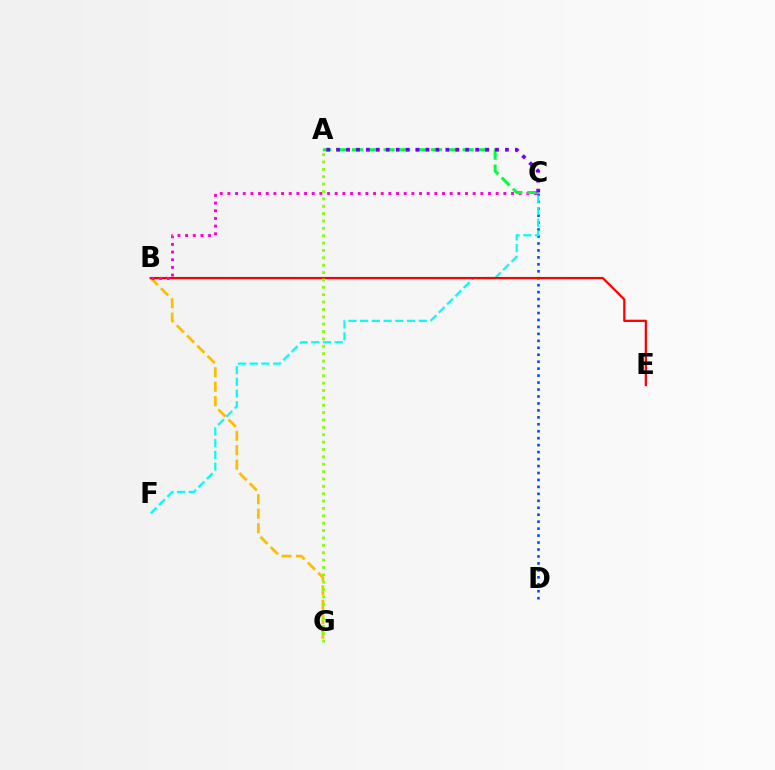{('C', 'D'): [{'color': '#004bff', 'line_style': 'dotted', 'thickness': 1.89}], ('B', 'G'): [{'color': '#ffbd00', 'line_style': 'dashed', 'thickness': 1.97}], ('C', 'F'): [{'color': '#00fff6', 'line_style': 'dashed', 'thickness': 1.59}], ('B', 'E'): [{'color': '#ff0000', 'line_style': 'solid', 'thickness': 1.62}], ('B', 'C'): [{'color': '#ff00cf', 'line_style': 'dotted', 'thickness': 2.08}], ('A', 'C'): [{'color': '#00ff39', 'line_style': 'dashed', 'thickness': 2.15}, {'color': '#7200ff', 'line_style': 'dotted', 'thickness': 2.7}], ('A', 'G'): [{'color': '#84ff00', 'line_style': 'dotted', 'thickness': 2.0}]}